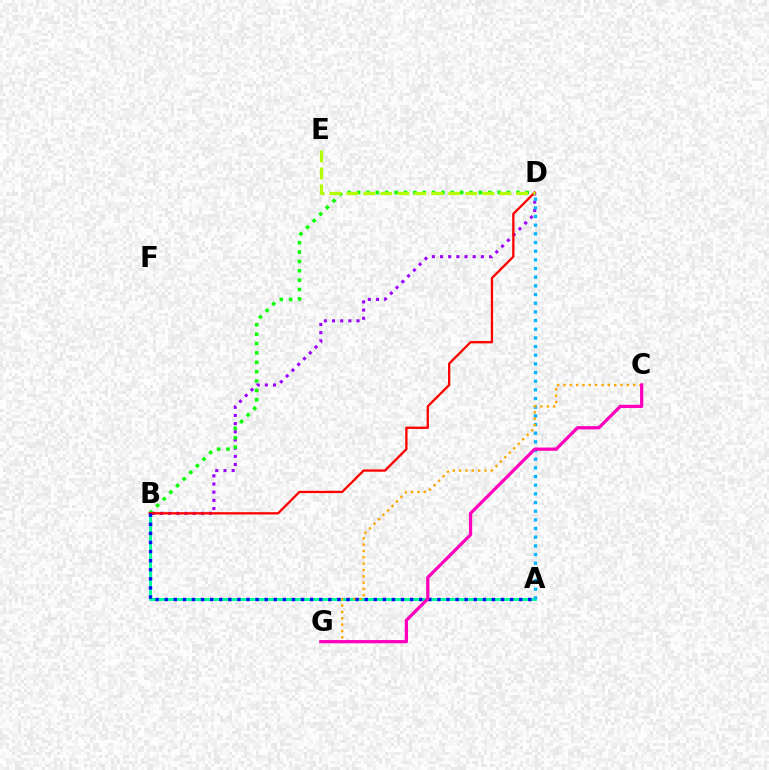{('B', 'D'): [{'color': '#9b00ff', 'line_style': 'dotted', 'thickness': 2.22}, {'color': '#08ff00', 'line_style': 'dotted', 'thickness': 2.55}, {'color': '#ff0000', 'line_style': 'solid', 'thickness': 1.65}], ('A', 'B'): [{'color': '#00ff9d', 'line_style': 'solid', 'thickness': 2.12}, {'color': '#0010ff', 'line_style': 'dotted', 'thickness': 2.47}], ('A', 'D'): [{'color': '#00b5ff', 'line_style': 'dotted', 'thickness': 2.35}], ('C', 'G'): [{'color': '#ffa500', 'line_style': 'dotted', 'thickness': 1.72}, {'color': '#ff00bd', 'line_style': 'solid', 'thickness': 2.33}], ('D', 'E'): [{'color': '#b3ff00', 'line_style': 'dashed', 'thickness': 2.31}]}